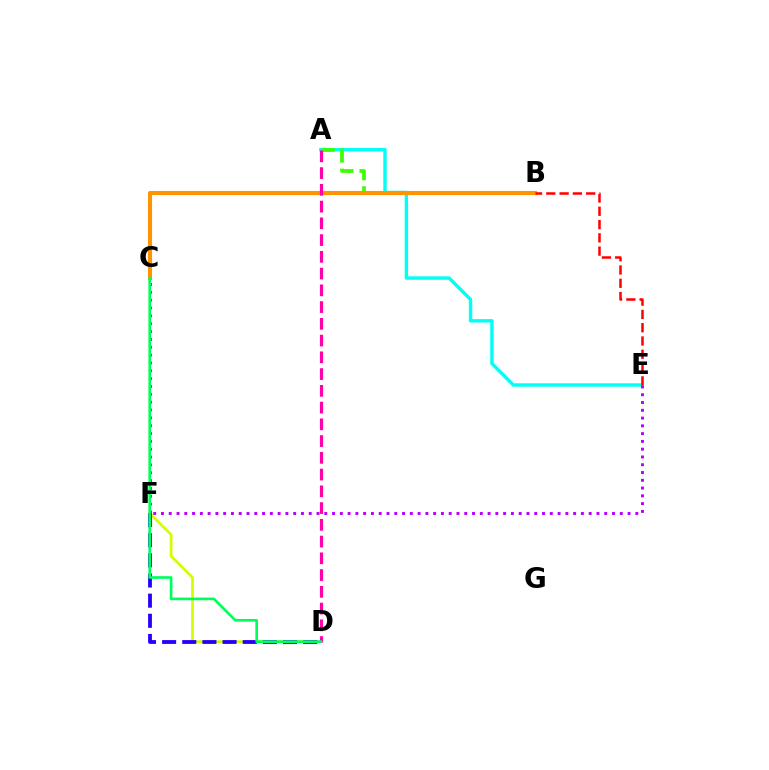{('A', 'E'): [{'color': '#00fff6', 'line_style': 'solid', 'thickness': 2.45}], ('A', 'B'): [{'color': '#3dff00', 'line_style': 'dashed', 'thickness': 2.69}], ('B', 'C'): [{'color': '#ff9400', 'line_style': 'solid', 'thickness': 2.95}], ('B', 'E'): [{'color': '#ff0000', 'line_style': 'dashed', 'thickness': 1.81}], ('C', 'F'): [{'color': '#0074ff', 'line_style': 'dotted', 'thickness': 2.13}], ('D', 'F'): [{'color': '#d1ff00', 'line_style': 'solid', 'thickness': 1.96}, {'color': '#2500ff', 'line_style': 'dashed', 'thickness': 2.74}], ('A', 'D'): [{'color': '#ff00ac', 'line_style': 'dashed', 'thickness': 2.28}], ('C', 'D'): [{'color': '#00ff5c', 'line_style': 'solid', 'thickness': 1.92}], ('E', 'F'): [{'color': '#b900ff', 'line_style': 'dotted', 'thickness': 2.11}]}